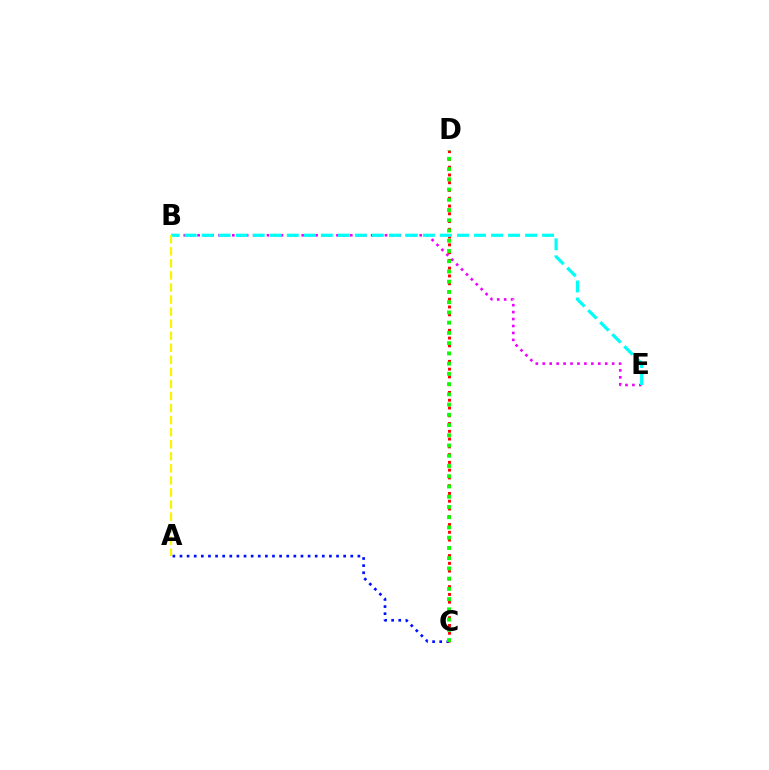{('B', 'E'): [{'color': '#ee00ff', 'line_style': 'dotted', 'thickness': 1.89}, {'color': '#00fff6', 'line_style': 'dashed', 'thickness': 2.31}], ('A', 'C'): [{'color': '#0010ff', 'line_style': 'dotted', 'thickness': 1.93}], ('C', 'D'): [{'color': '#ff0000', 'line_style': 'dotted', 'thickness': 2.11}, {'color': '#08ff00', 'line_style': 'dotted', 'thickness': 2.78}], ('A', 'B'): [{'color': '#fcf500', 'line_style': 'dashed', 'thickness': 1.64}]}